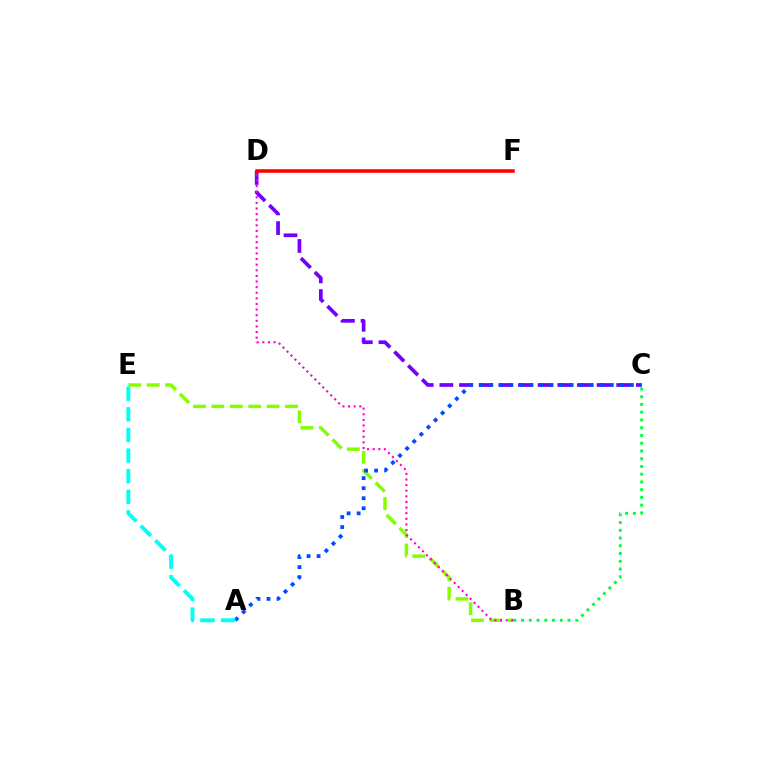{('B', 'E'): [{'color': '#84ff00', 'line_style': 'dashed', 'thickness': 2.5}], ('C', 'D'): [{'color': '#7200ff', 'line_style': 'dashed', 'thickness': 2.67}], ('A', 'C'): [{'color': '#004bff', 'line_style': 'dotted', 'thickness': 2.73}], ('B', 'C'): [{'color': '#00ff39', 'line_style': 'dotted', 'thickness': 2.1}], ('A', 'E'): [{'color': '#00fff6', 'line_style': 'dashed', 'thickness': 2.8}], ('B', 'D'): [{'color': '#ff00cf', 'line_style': 'dotted', 'thickness': 1.53}], ('D', 'F'): [{'color': '#ffbd00', 'line_style': 'dotted', 'thickness': 1.74}, {'color': '#ff0000', 'line_style': 'solid', 'thickness': 2.55}]}